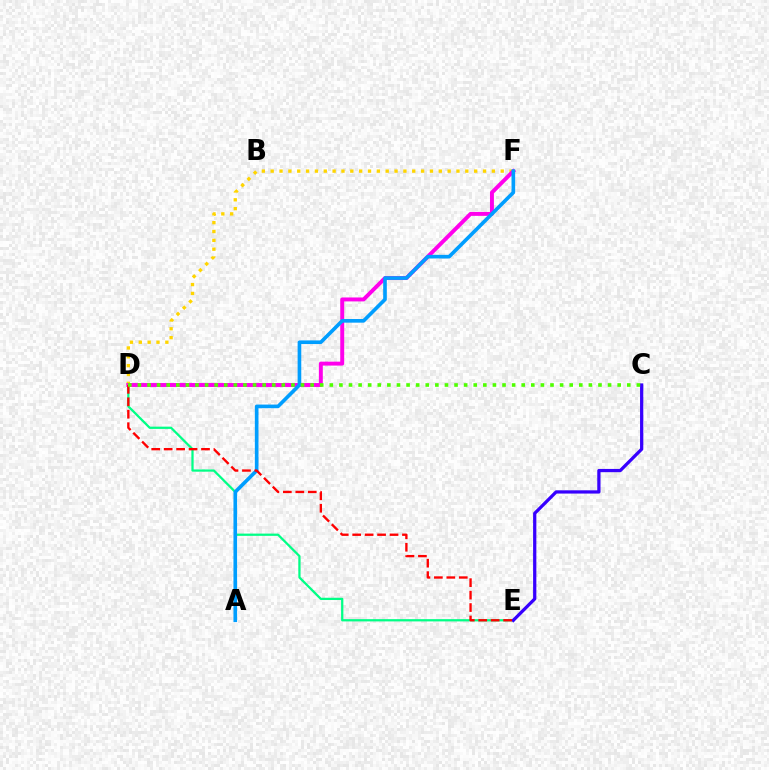{('D', 'F'): [{'color': '#ffd500', 'line_style': 'dotted', 'thickness': 2.4}, {'color': '#ff00ed', 'line_style': 'solid', 'thickness': 2.84}], ('D', 'E'): [{'color': '#00ff86', 'line_style': 'solid', 'thickness': 1.63}, {'color': '#ff0000', 'line_style': 'dashed', 'thickness': 1.69}], ('A', 'F'): [{'color': '#009eff', 'line_style': 'solid', 'thickness': 2.62}], ('C', 'E'): [{'color': '#3700ff', 'line_style': 'solid', 'thickness': 2.34}], ('C', 'D'): [{'color': '#4fff00', 'line_style': 'dotted', 'thickness': 2.61}]}